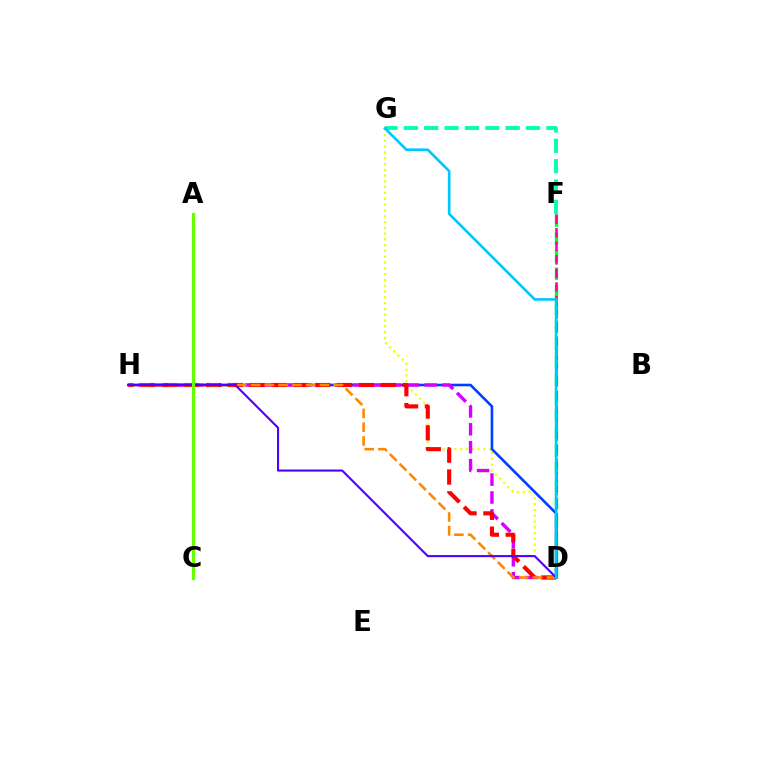{('D', 'F'): [{'color': '#00ff27', 'line_style': 'dashed', 'thickness': 2.4}, {'color': '#ff00a0', 'line_style': 'dashed', 'thickness': 1.84}], ('D', 'G'): [{'color': '#eeff00', 'line_style': 'dotted', 'thickness': 1.58}, {'color': '#00c7ff', 'line_style': 'solid', 'thickness': 1.91}], ('D', 'H'): [{'color': '#003fff', 'line_style': 'solid', 'thickness': 1.87}, {'color': '#d600ff', 'line_style': 'dashed', 'thickness': 2.43}, {'color': '#ff0000', 'line_style': 'dashed', 'thickness': 2.97}, {'color': '#ff8800', 'line_style': 'dashed', 'thickness': 1.87}, {'color': '#4f00ff', 'line_style': 'solid', 'thickness': 1.52}], ('F', 'G'): [{'color': '#00ffaf', 'line_style': 'dashed', 'thickness': 2.77}], ('A', 'C'): [{'color': '#66ff00', 'line_style': 'solid', 'thickness': 2.28}]}